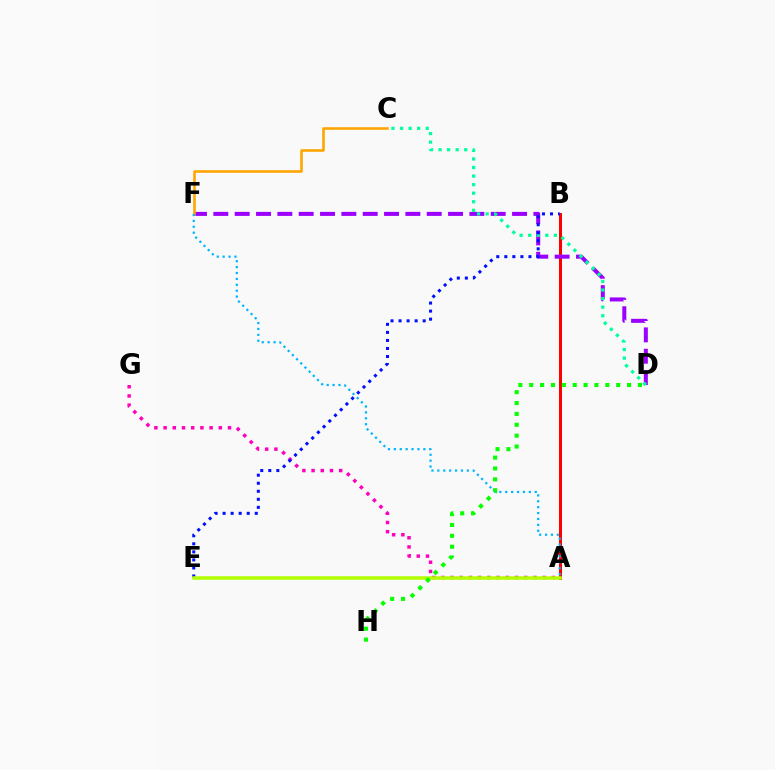{('A', 'B'): [{'color': '#ff0000', 'line_style': 'solid', 'thickness': 2.17}], ('D', 'F'): [{'color': '#9b00ff', 'line_style': 'dashed', 'thickness': 2.9}], ('C', 'F'): [{'color': '#ffa500', 'line_style': 'solid', 'thickness': 1.86}], ('C', 'D'): [{'color': '#00ff9d', 'line_style': 'dotted', 'thickness': 2.33}], ('A', 'G'): [{'color': '#ff00bd', 'line_style': 'dotted', 'thickness': 2.5}], ('A', 'F'): [{'color': '#00b5ff', 'line_style': 'dotted', 'thickness': 1.6}], ('B', 'E'): [{'color': '#0010ff', 'line_style': 'dotted', 'thickness': 2.19}], ('A', 'E'): [{'color': '#b3ff00', 'line_style': 'solid', 'thickness': 2.52}], ('D', 'H'): [{'color': '#08ff00', 'line_style': 'dotted', 'thickness': 2.95}]}